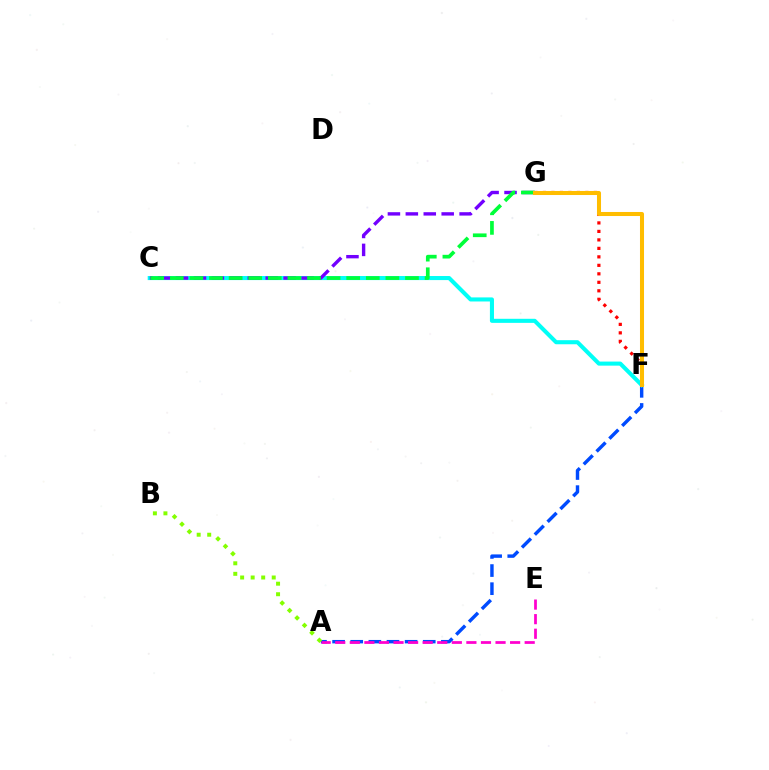{('A', 'F'): [{'color': '#004bff', 'line_style': 'dashed', 'thickness': 2.46}], ('A', 'E'): [{'color': '#ff00cf', 'line_style': 'dashed', 'thickness': 1.98}], ('C', 'F'): [{'color': '#00fff6', 'line_style': 'solid', 'thickness': 2.93}], ('A', 'B'): [{'color': '#84ff00', 'line_style': 'dotted', 'thickness': 2.86}], ('C', 'G'): [{'color': '#7200ff', 'line_style': 'dashed', 'thickness': 2.44}, {'color': '#00ff39', 'line_style': 'dashed', 'thickness': 2.66}], ('F', 'G'): [{'color': '#ff0000', 'line_style': 'dotted', 'thickness': 2.31}, {'color': '#ffbd00', 'line_style': 'solid', 'thickness': 2.91}]}